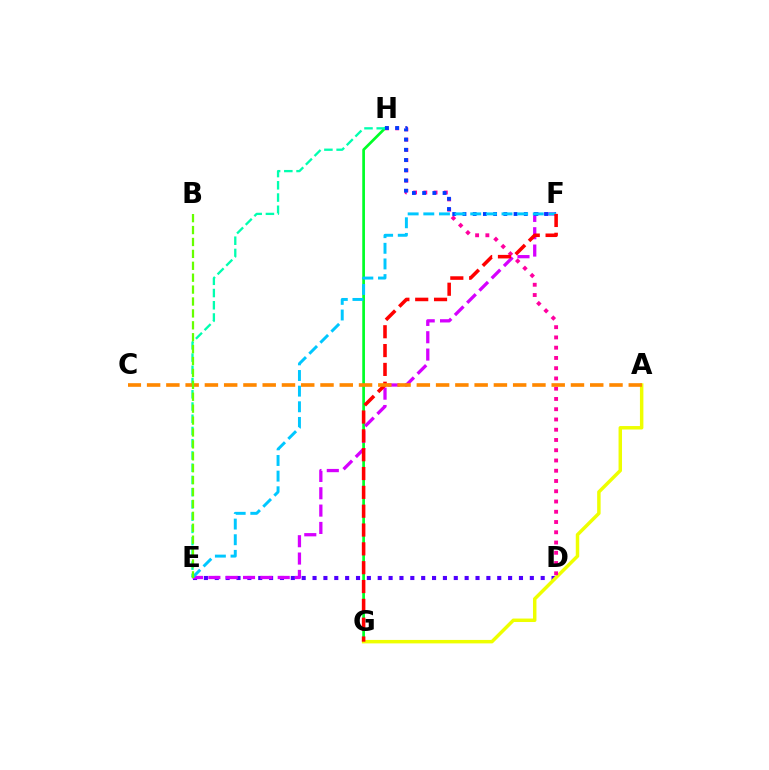{('D', 'E'): [{'color': '#4f00ff', 'line_style': 'dotted', 'thickness': 2.95}], ('G', 'H'): [{'color': '#00ff27', 'line_style': 'solid', 'thickness': 1.95}], ('A', 'G'): [{'color': '#eeff00', 'line_style': 'solid', 'thickness': 2.5}], ('E', 'F'): [{'color': '#d600ff', 'line_style': 'dashed', 'thickness': 2.36}, {'color': '#00c7ff', 'line_style': 'dashed', 'thickness': 2.12}], ('E', 'H'): [{'color': '#00ffaf', 'line_style': 'dashed', 'thickness': 1.66}], ('D', 'H'): [{'color': '#ff00a0', 'line_style': 'dotted', 'thickness': 2.79}], ('F', 'H'): [{'color': '#003fff', 'line_style': 'dotted', 'thickness': 2.78}], ('F', 'G'): [{'color': '#ff0000', 'line_style': 'dashed', 'thickness': 2.56}], ('A', 'C'): [{'color': '#ff8800', 'line_style': 'dashed', 'thickness': 2.62}], ('B', 'E'): [{'color': '#66ff00', 'line_style': 'dashed', 'thickness': 1.62}]}